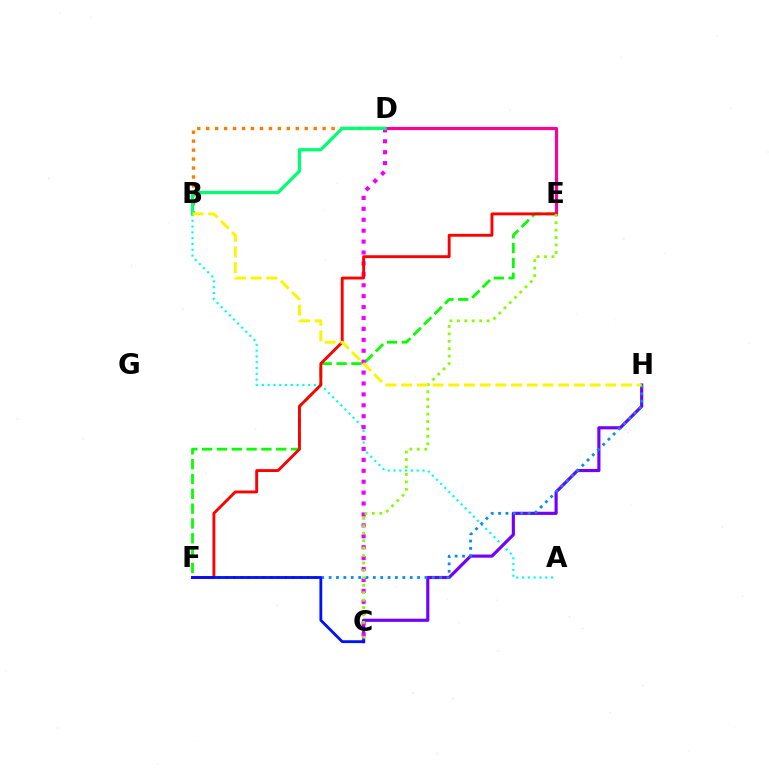{('E', 'F'): [{'color': '#08ff00', 'line_style': 'dashed', 'thickness': 2.01}, {'color': '#ff0000', 'line_style': 'solid', 'thickness': 2.07}], ('A', 'B'): [{'color': '#00fff6', 'line_style': 'dotted', 'thickness': 1.57}], ('C', 'H'): [{'color': '#7200ff', 'line_style': 'solid', 'thickness': 2.26}], ('F', 'H'): [{'color': '#008cff', 'line_style': 'dotted', 'thickness': 2.0}], ('B', 'D'): [{'color': '#ff7c00', 'line_style': 'dotted', 'thickness': 2.43}, {'color': '#00ff74', 'line_style': 'solid', 'thickness': 2.34}], ('D', 'E'): [{'color': '#ff0094', 'line_style': 'solid', 'thickness': 2.27}], ('C', 'D'): [{'color': '#ee00ff', 'line_style': 'dotted', 'thickness': 2.97}], ('C', 'F'): [{'color': '#0010ff', 'line_style': 'solid', 'thickness': 2.03}], ('C', 'E'): [{'color': '#84ff00', 'line_style': 'dotted', 'thickness': 2.02}], ('B', 'H'): [{'color': '#fcf500', 'line_style': 'dashed', 'thickness': 2.13}]}